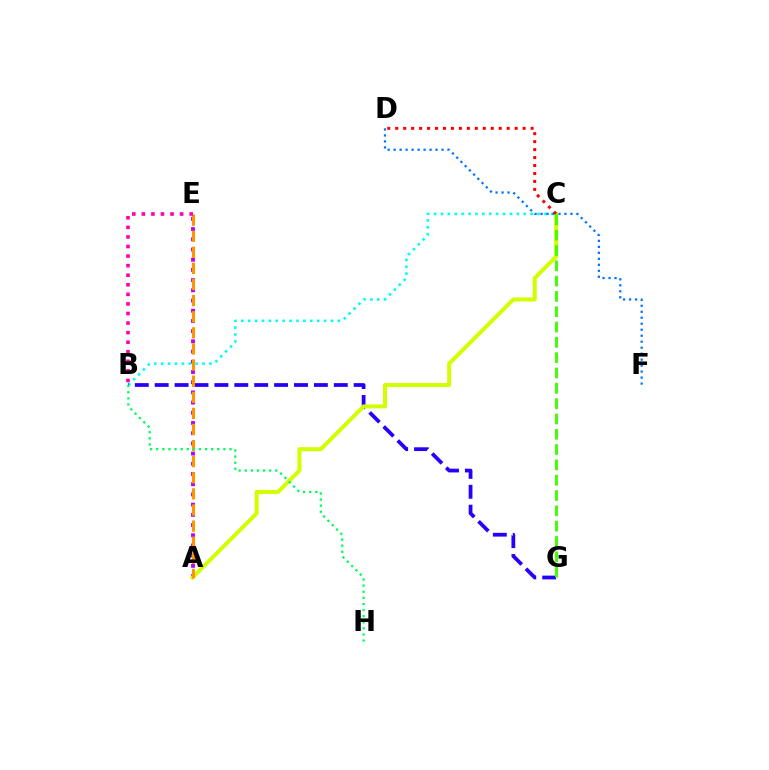{('B', 'C'): [{'color': '#00fff6', 'line_style': 'dotted', 'thickness': 1.87}], ('A', 'E'): [{'color': '#b900ff', 'line_style': 'dotted', 'thickness': 2.77}, {'color': '#ff9400', 'line_style': 'dashed', 'thickness': 2.19}], ('D', 'F'): [{'color': '#0074ff', 'line_style': 'dotted', 'thickness': 1.63}], ('B', 'G'): [{'color': '#2500ff', 'line_style': 'dashed', 'thickness': 2.7}], ('A', 'C'): [{'color': '#d1ff00', 'line_style': 'solid', 'thickness': 2.88}], ('B', 'H'): [{'color': '#00ff5c', 'line_style': 'dotted', 'thickness': 1.66}], ('B', 'E'): [{'color': '#ff00ac', 'line_style': 'dotted', 'thickness': 2.6}], ('C', 'D'): [{'color': '#ff0000', 'line_style': 'dotted', 'thickness': 2.16}], ('C', 'G'): [{'color': '#3dff00', 'line_style': 'dashed', 'thickness': 2.08}]}